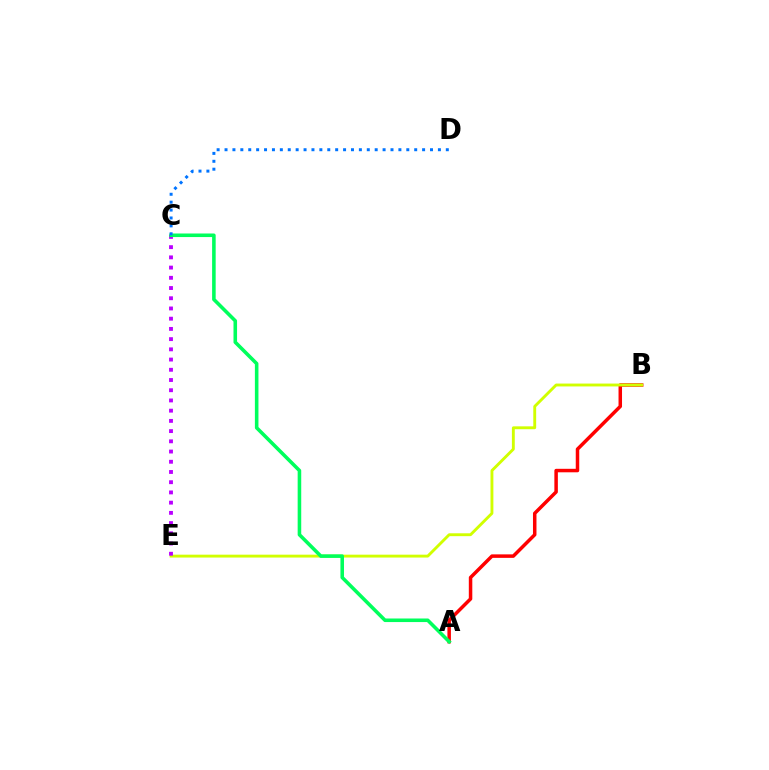{('A', 'B'): [{'color': '#ff0000', 'line_style': 'solid', 'thickness': 2.52}], ('B', 'E'): [{'color': '#d1ff00', 'line_style': 'solid', 'thickness': 2.07}], ('C', 'E'): [{'color': '#b900ff', 'line_style': 'dotted', 'thickness': 2.78}], ('A', 'C'): [{'color': '#00ff5c', 'line_style': 'solid', 'thickness': 2.57}], ('C', 'D'): [{'color': '#0074ff', 'line_style': 'dotted', 'thickness': 2.15}]}